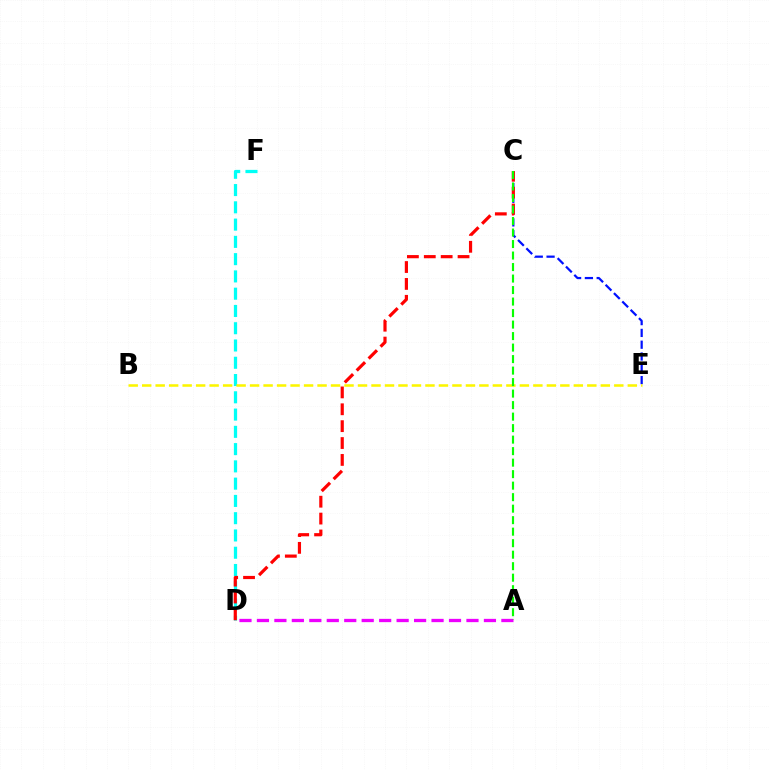{('C', 'E'): [{'color': '#0010ff', 'line_style': 'dashed', 'thickness': 1.6}], ('D', 'F'): [{'color': '#00fff6', 'line_style': 'dashed', 'thickness': 2.35}], ('B', 'E'): [{'color': '#fcf500', 'line_style': 'dashed', 'thickness': 1.83}], ('A', 'D'): [{'color': '#ee00ff', 'line_style': 'dashed', 'thickness': 2.37}], ('C', 'D'): [{'color': '#ff0000', 'line_style': 'dashed', 'thickness': 2.29}], ('A', 'C'): [{'color': '#08ff00', 'line_style': 'dashed', 'thickness': 1.56}]}